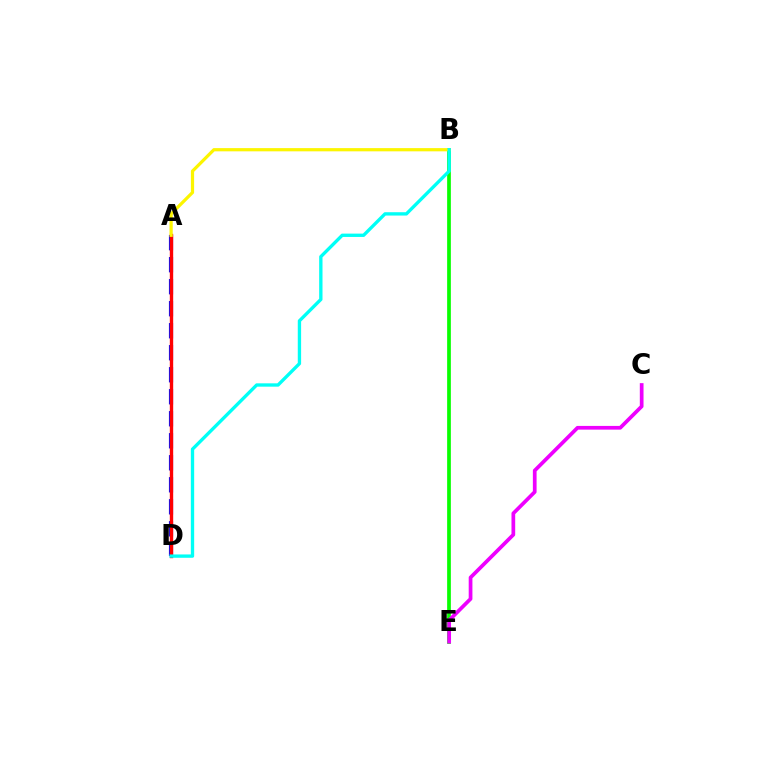{('A', 'D'): [{'color': '#0010ff', 'line_style': 'dashed', 'thickness': 2.99}, {'color': '#ff0000', 'line_style': 'solid', 'thickness': 2.42}], ('B', 'E'): [{'color': '#08ff00', 'line_style': 'solid', 'thickness': 2.67}], ('C', 'E'): [{'color': '#ee00ff', 'line_style': 'solid', 'thickness': 2.68}], ('A', 'B'): [{'color': '#fcf500', 'line_style': 'solid', 'thickness': 2.32}], ('B', 'D'): [{'color': '#00fff6', 'line_style': 'solid', 'thickness': 2.4}]}